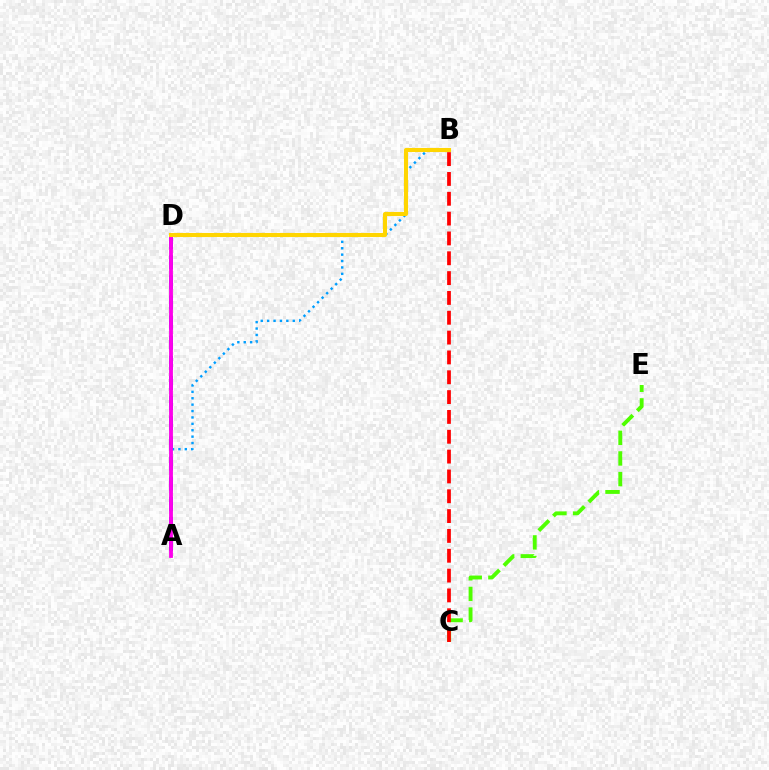{('A', 'B'): [{'color': '#009eff', 'line_style': 'dotted', 'thickness': 1.74}], ('A', 'D'): [{'color': '#3700ff', 'line_style': 'dashed', 'thickness': 2.74}, {'color': '#00ff86', 'line_style': 'solid', 'thickness': 1.62}, {'color': '#ff00ed', 'line_style': 'solid', 'thickness': 2.74}], ('C', 'E'): [{'color': '#4fff00', 'line_style': 'dashed', 'thickness': 2.8}], ('B', 'D'): [{'color': '#ffd500', 'line_style': 'solid', 'thickness': 2.94}], ('B', 'C'): [{'color': '#ff0000', 'line_style': 'dashed', 'thickness': 2.69}]}